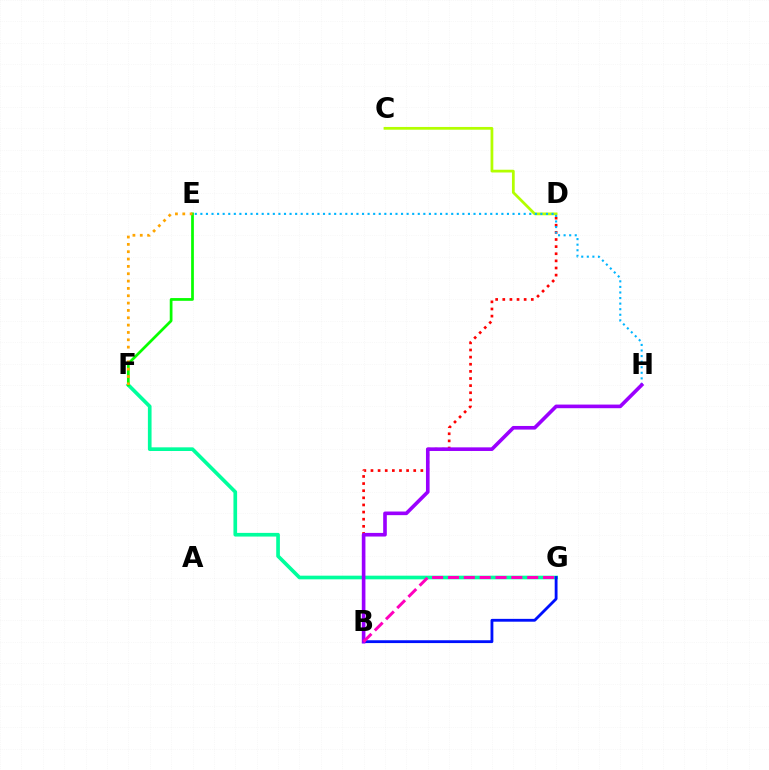{('F', 'G'): [{'color': '#00ff9d', 'line_style': 'solid', 'thickness': 2.64}], ('E', 'F'): [{'color': '#08ff00', 'line_style': 'solid', 'thickness': 1.97}, {'color': '#ffa500', 'line_style': 'dotted', 'thickness': 1.99}], ('B', 'G'): [{'color': '#0010ff', 'line_style': 'solid', 'thickness': 2.03}, {'color': '#ff00bd', 'line_style': 'dashed', 'thickness': 2.15}], ('C', 'D'): [{'color': '#b3ff00', 'line_style': 'solid', 'thickness': 1.98}], ('B', 'D'): [{'color': '#ff0000', 'line_style': 'dotted', 'thickness': 1.94}], ('E', 'H'): [{'color': '#00b5ff', 'line_style': 'dotted', 'thickness': 1.51}], ('B', 'H'): [{'color': '#9b00ff', 'line_style': 'solid', 'thickness': 2.61}]}